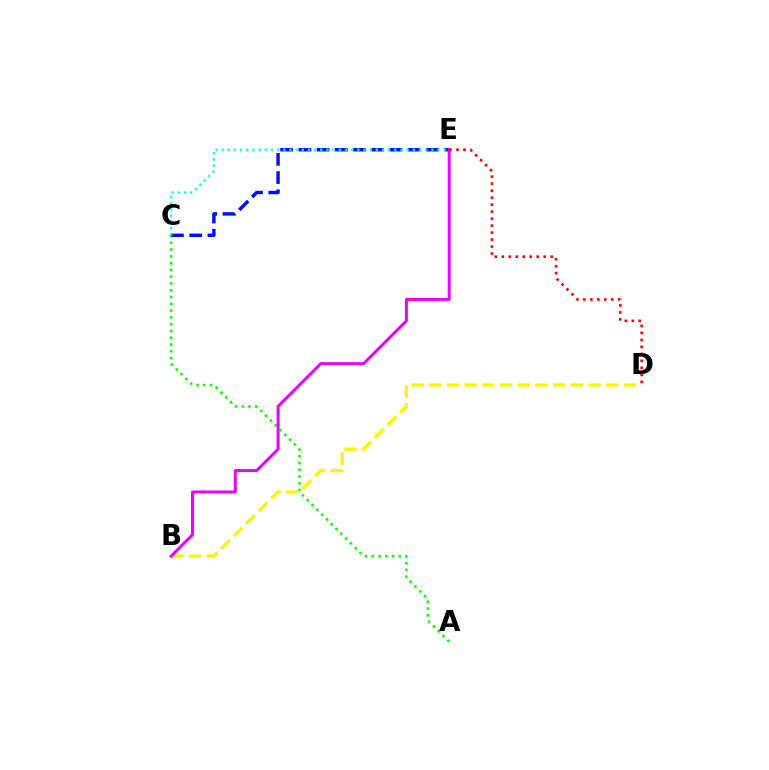{('A', 'C'): [{'color': '#08ff00', 'line_style': 'dotted', 'thickness': 1.84}], ('B', 'D'): [{'color': '#fcf500', 'line_style': 'dashed', 'thickness': 2.4}], ('C', 'E'): [{'color': '#0010ff', 'line_style': 'dashed', 'thickness': 2.48}, {'color': '#00fff6', 'line_style': 'dotted', 'thickness': 1.68}], ('B', 'E'): [{'color': '#ee00ff', 'line_style': 'solid', 'thickness': 2.14}], ('D', 'E'): [{'color': '#ff0000', 'line_style': 'dotted', 'thickness': 1.9}]}